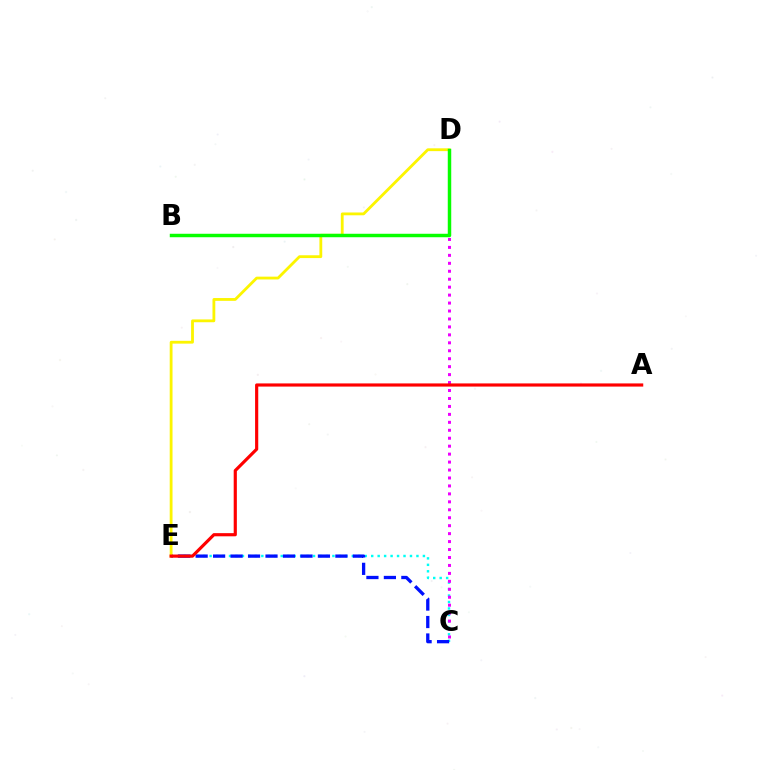{('C', 'E'): [{'color': '#00fff6', 'line_style': 'dotted', 'thickness': 1.76}, {'color': '#0010ff', 'line_style': 'dashed', 'thickness': 2.37}], ('C', 'D'): [{'color': '#ee00ff', 'line_style': 'dotted', 'thickness': 2.16}], ('D', 'E'): [{'color': '#fcf500', 'line_style': 'solid', 'thickness': 2.02}], ('B', 'D'): [{'color': '#08ff00', 'line_style': 'solid', 'thickness': 2.49}], ('A', 'E'): [{'color': '#ff0000', 'line_style': 'solid', 'thickness': 2.28}]}